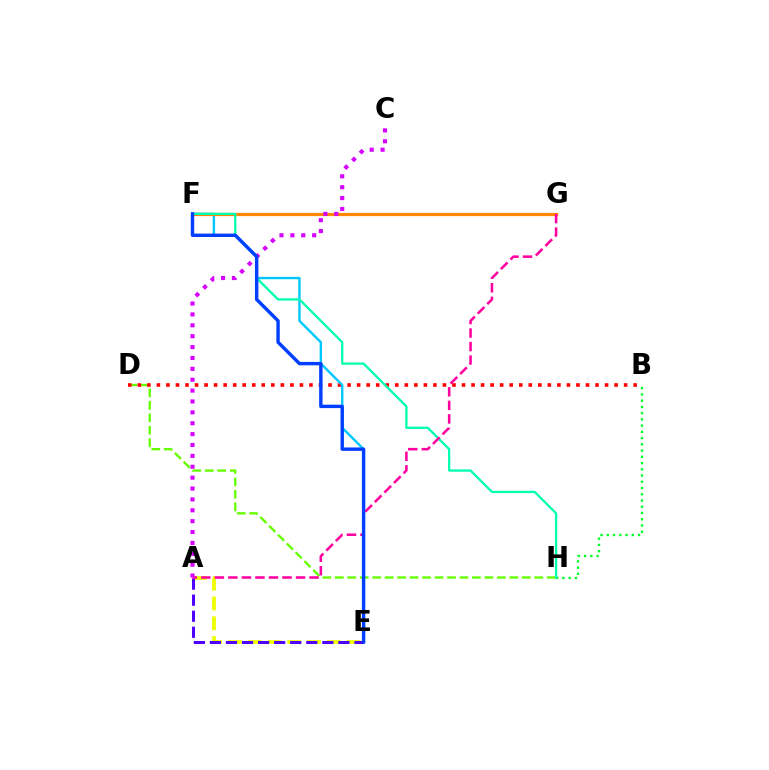{('D', 'H'): [{'color': '#66ff00', 'line_style': 'dashed', 'thickness': 1.69}], ('B', 'D'): [{'color': '#ff0000', 'line_style': 'dotted', 'thickness': 2.59}], ('E', 'F'): [{'color': '#00c7ff', 'line_style': 'solid', 'thickness': 1.72}, {'color': '#003fff', 'line_style': 'solid', 'thickness': 2.45}], ('F', 'G'): [{'color': '#ff8800', 'line_style': 'solid', 'thickness': 2.32}], ('B', 'H'): [{'color': '#00ff27', 'line_style': 'dotted', 'thickness': 1.7}], ('F', 'H'): [{'color': '#00ffaf', 'line_style': 'solid', 'thickness': 1.64}], ('A', 'E'): [{'color': '#eeff00', 'line_style': 'dashed', 'thickness': 2.69}, {'color': '#4f00ff', 'line_style': 'dashed', 'thickness': 2.18}], ('A', 'G'): [{'color': '#ff00a0', 'line_style': 'dashed', 'thickness': 1.84}], ('A', 'C'): [{'color': '#d600ff', 'line_style': 'dotted', 'thickness': 2.96}]}